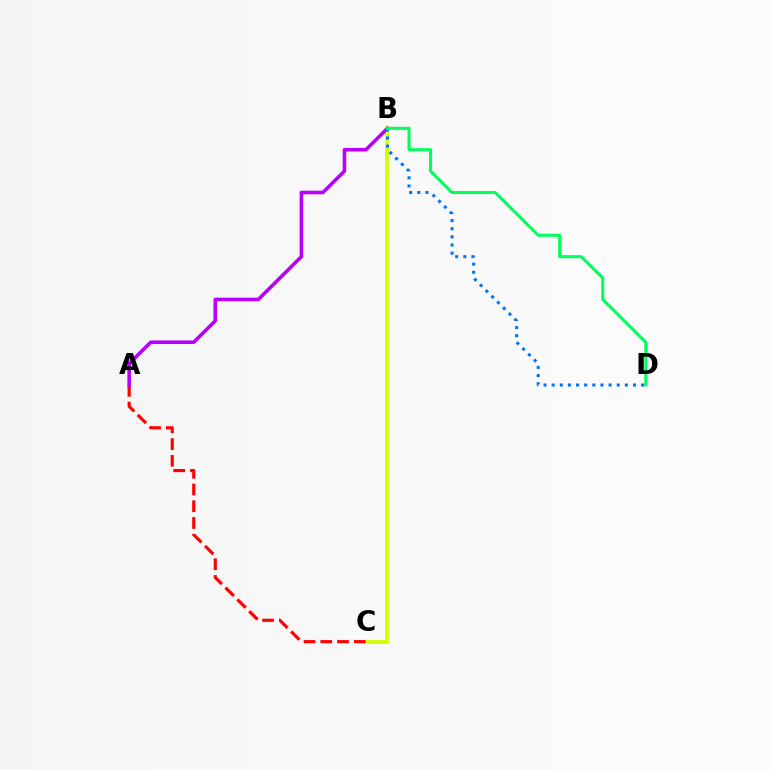{('B', 'C'): [{'color': '#d1ff00', 'line_style': 'solid', 'thickness': 2.7}], ('A', 'C'): [{'color': '#ff0000', 'line_style': 'dashed', 'thickness': 2.27}], ('A', 'B'): [{'color': '#b900ff', 'line_style': 'solid', 'thickness': 2.58}], ('B', 'D'): [{'color': '#0074ff', 'line_style': 'dotted', 'thickness': 2.21}, {'color': '#00ff5c', 'line_style': 'solid', 'thickness': 2.2}]}